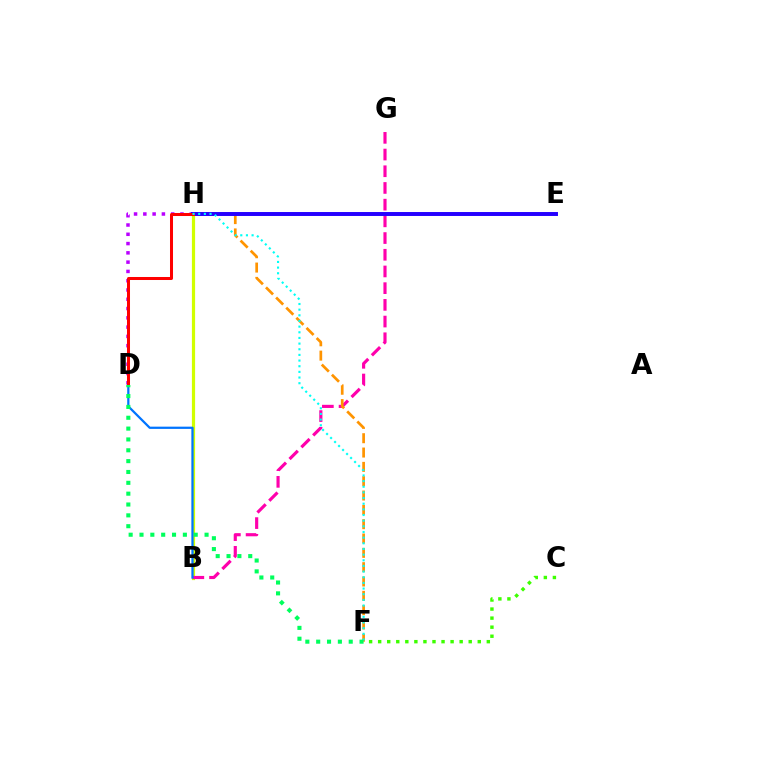{('B', 'H'): [{'color': '#d1ff00', 'line_style': 'solid', 'thickness': 2.31}], ('B', 'G'): [{'color': '#ff00ac', 'line_style': 'dashed', 'thickness': 2.27}], ('D', 'H'): [{'color': '#b900ff', 'line_style': 'dotted', 'thickness': 2.52}, {'color': '#ff0000', 'line_style': 'solid', 'thickness': 2.17}], ('C', 'F'): [{'color': '#3dff00', 'line_style': 'dotted', 'thickness': 2.46}], ('F', 'H'): [{'color': '#ff9400', 'line_style': 'dashed', 'thickness': 1.95}, {'color': '#00fff6', 'line_style': 'dotted', 'thickness': 1.54}], ('E', 'H'): [{'color': '#2500ff', 'line_style': 'solid', 'thickness': 2.84}], ('B', 'D'): [{'color': '#0074ff', 'line_style': 'solid', 'thickness': 1.61}], ('D', 'F'): [{'color': '#00ff5c', 'line_style': 'dotted', 'thickness': 2.95}]}